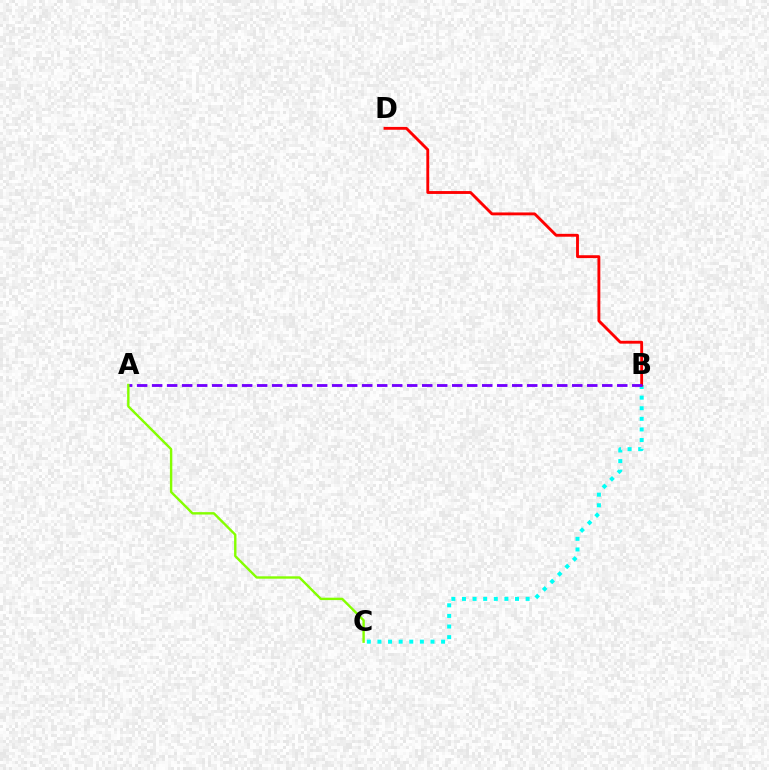{('B', 'C'): [{'color': '#00fff6', 'line_style': 'dotted', 'thickness': 2.88}], ('B', 'D'): [{'color': '#ff0000', 'line_style': 'solid', 'thickness': 2.07}], ('A', 'B'): [{'color': '#7200ff', 'line_style': 'dashed', 'thickness': 2.04}], ('A', 'C'): [{'color': '#84ff00', 'line_style': 'solid', 'thickness': 1.72}]}